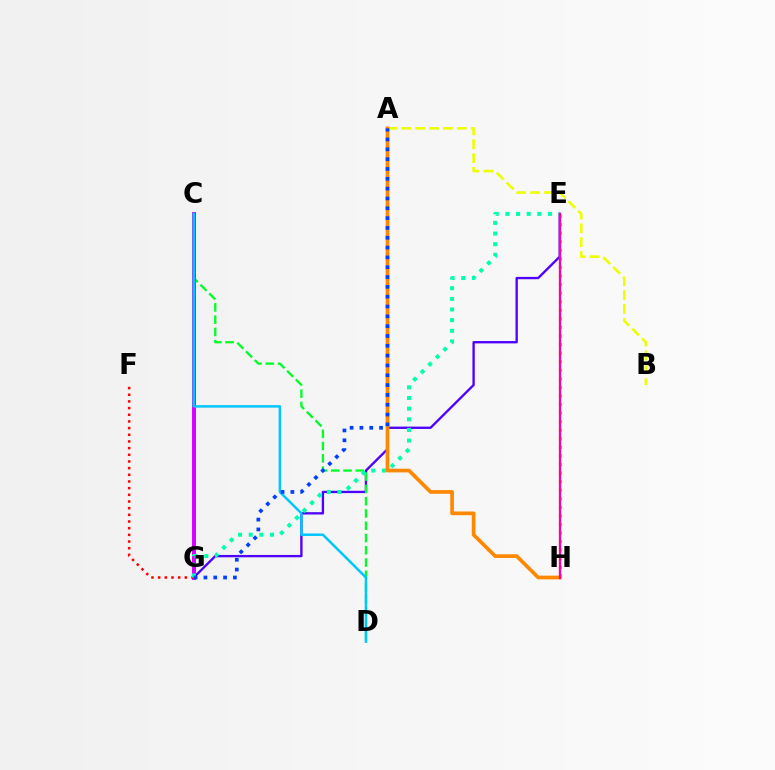{('A', 'B'): [{'color': '#eeff00', 'line_style': 'dashed', 'thickness': 1.89}], ('E', 'H'): [{'color': '#66ff00', 'line_style': 'dotted', 'thickness': 2.33}, {'color': '#ff00a0', 'line_style': 'solid', 'thickness': 1.68}], ('E', 'G'): [{'color': '#4f00ff', 'line_style': 'solid', 'thickness': 1.68}, {'color': '#00ffaf', 'line_style': 'dotted', 'thickness': 2.89}], ('C', 'D'): [{'color': '#00ff27', 'line_style': 'dashed', 'thickness': 1.67}, {'color': '#00c7ff', 'line_style': 'solid', 'thickness': 1.8}], ('C', 'G'): [{'color': '#d600ff', 'line_style': 'solid', 'thickness': 2.84}], ('F', 'G'): [{'color': '#ff0000', 'line_style': 'dotted', 'thickness': 1.81}], ('A', 'H'): [{'color': '#ff8800', 'line_style': 'solid', 'thickness': 2.67}], ('A', 'G'): [{'color': '#003fff', 'line_style': 'dotted', 'thickness': 2.67}]}